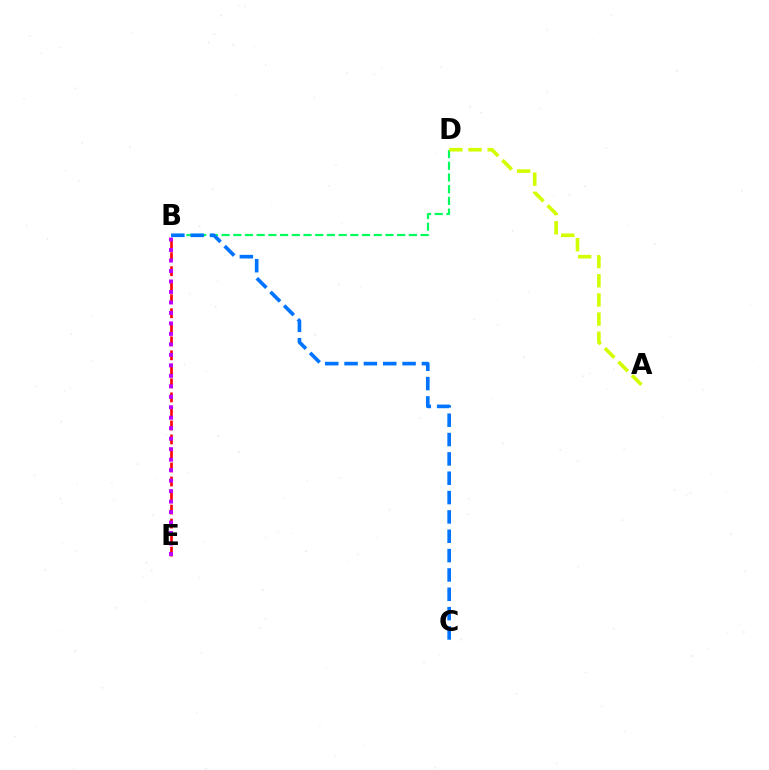{('B', 'E'): [{'color': '#ff0000', 'line_style': 'dashed', 'thickness': 1.9}, {'color': '#b900ff', 'line_style': 'dotted', 'thickness': 2.85}], ('B', 'D'): [{'color': '#00ff5c', 'line_style': 'dashed', 'thickness': 1.59}], ('A', 'D'): [{'color': '#d1ff00', 'line_style': 'dashed', 'thickness': 2.6}], ('B', 'C'): [{'color': '#0074ff', 'line_style': 'dashed', 'thickness': 2.63}]}